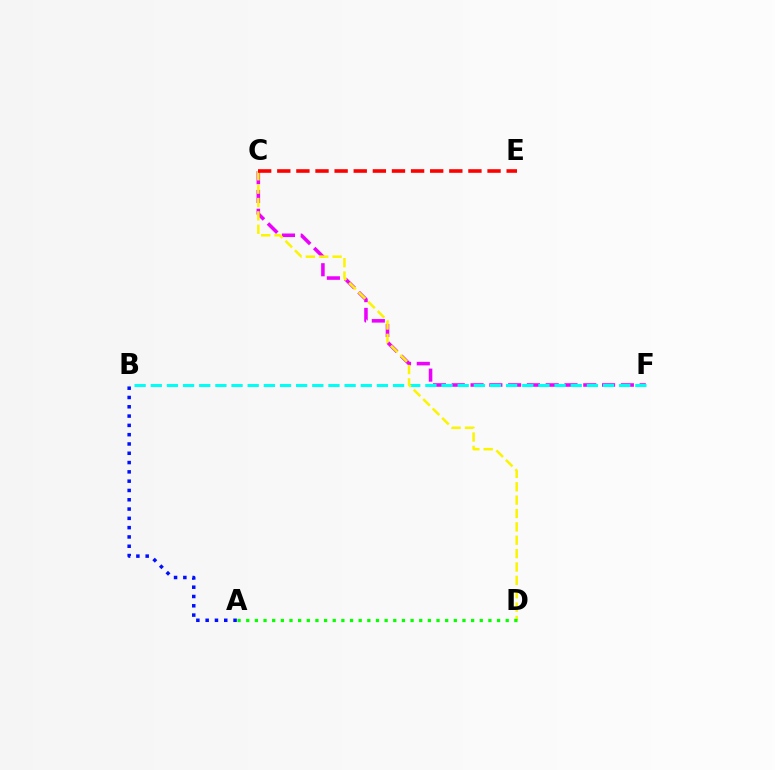{('C', 'F'): [{'color': '#ee00ff', 'line_style': 'dashed', 'thickness': 2.55}], ('B', 'F'): [{'color': '#00fff6', 'line_style': 'dashed', 'thickness': 2.19}], ('C', 'D'): [{'color': '#fcf500', 'line_style': 'dashed', 'thickness': 1.82}], ('A', 'B'): [{'color': '#0010ff', 'line_style': 'dotted', 'thickness': 2.53}], ('C', 'E'): [{'color': '#ff0000', 'line_style': 'dashed', 'thickness': 2.6}], ('A', 'D'): [{'color': '#08ff00', 'line_style': 'dotted', 'thickness': 2.35}]}